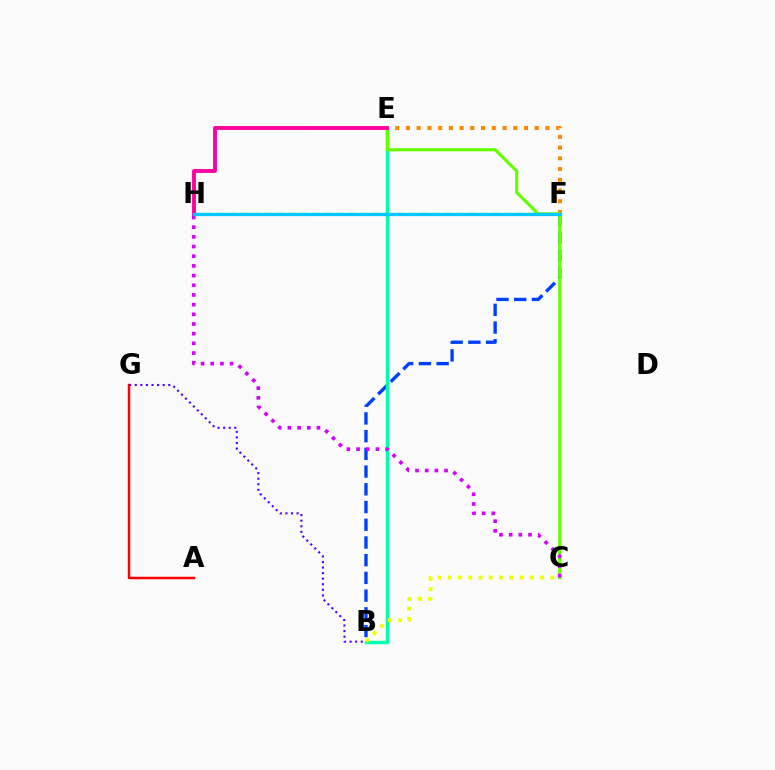{('B', 'F'): [{'color': '#003fff', 'line_style': 'dashed', 'thickness': 2.41}], ('B', 'E'): [{'color': '#00ffaf', 'line_style': 'solid', 'thickness': 2.48}], ('A', 'G'): [{'color': '#ff0000', 'line_style': 'solid', 'thickness': 1.8}], ('F', 'H'): [{'color': '#00ff27', 'line_style': 'dashed', 'thickness': 1.63}, {'color': '#00c7ff', 'line_style': 'solid', 'thickness': 2.34}], ('B', 'G'): [{'color': '#4f00ff', 'line_style': 'dotted', 'thickness': 1.52}], ('E', 'F'): [{'color': '#ff8800', 'line_style': 'dotted', 'thickness': 2.92}], ('C', 'E'): [{'color': '#66ff00', 'line_style': 'solid', 'thickness': 2.26}], ('B', 'C'): [{'color': '#eeff00', 'line_style': 'dotted', 'thickness': 2.79}], ('E', 'H'): [{'color': '#ff00a0', 'line_style': 'solid', 'thickness': 2.8}], ('C', 'H'): [{'color': '#d600ff', 'line_style': 'dotted', 'thickness': 2.63}]}